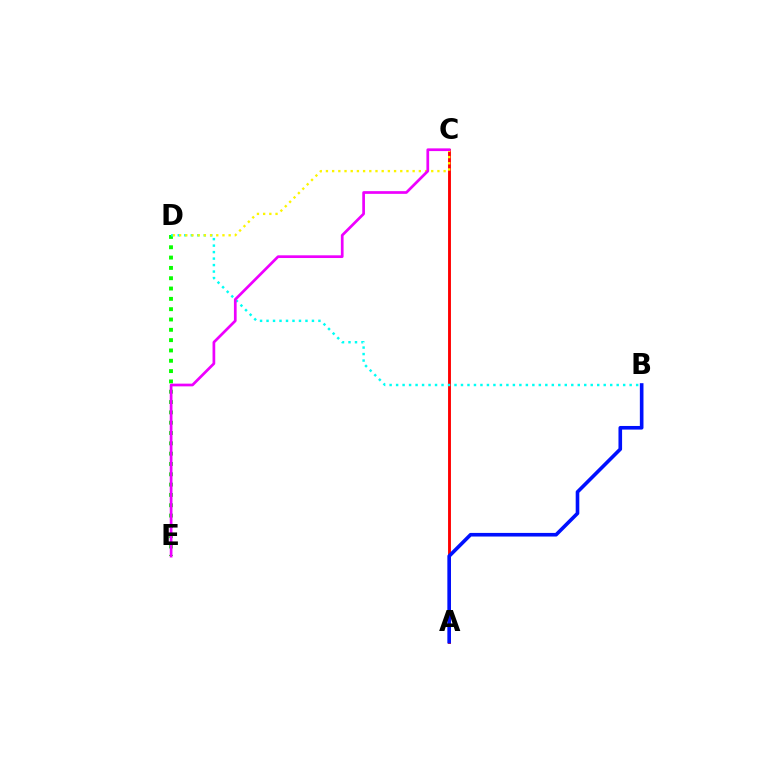{('A', 'C'): [{'color': '#ff0000', 'line_style': 'solid', 'thickness': 2.07}], ('D', 'E'): [{'color': '#08ff00', 'line_style': 'dotted', 'thickness': 2.8}], ('A', 'B'): [{'color': '#0010ff', 'line_style': 'solid', 'thickness': 2.61}], ('B', 'D'): [{'color': '#00fff6', 'line_style': 'dotted', 'thickness': 1.76}], ('C', 'D'): [{'color': '#fcf500', 'line_style': 'dotted', 'thickness': 1.68}], ('C', 'E'): [{'color': '#ee00ff', 'line_style': 'solid', 'thickness': 1.95}]}